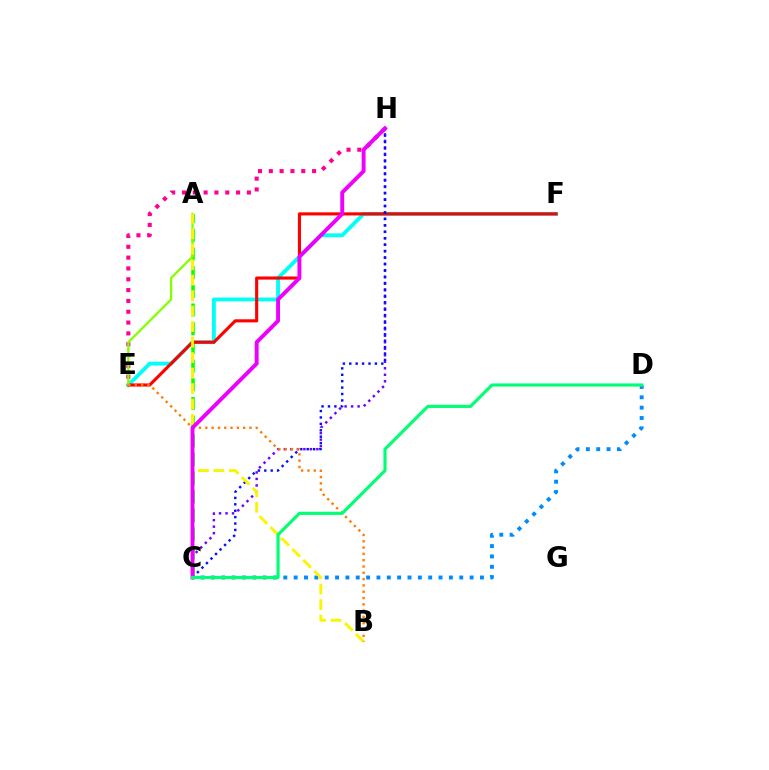{('A', 'C'): [{'color': '#08ff00', 'line_style': 'dashed', 'thickness': 2.54}], ('E', 'F'): [{'color': '#00fff6', 'line_style': 'solid', 'thickness': 2.77}, {'color': '#ff0000', 'line_style': 'solid', 'thickness': 2.24}], ('C', 'D'): [{'color': '#008cff', 'line_style': 'dotted', 'thickness': 2.81}, {'color': '#00ff74', 'line_style': 'solid', 'thickness': 2.27}], ('E', 'H'): [{'color': '#ff0094', 'line_style': 'dotted', 'thickness': 2.94}], ('C', 'H'): [{'color': '#7200ff', 'line_style': 'dotted', 'thickness': 1.77}, {'color': '#0010ff', 'line_style': 'dotted', 'thickness': 1.74}, {'color': '#ee00ff', 'line_style': 'solid', 'thickness': 2.8}], ('A', 'E'): [{'color': '#84ff00', 'line_style': 'solid', 'thickness': 1.64}], ('A', 'B'): [{'color': '#fcf500', 'line_style': 'dashed', 'thickness': 2.1}], ('B', 'E'): [{'color': '#ff7c00', 'line_style': 'dotted', 'thickness': 1.71}]}